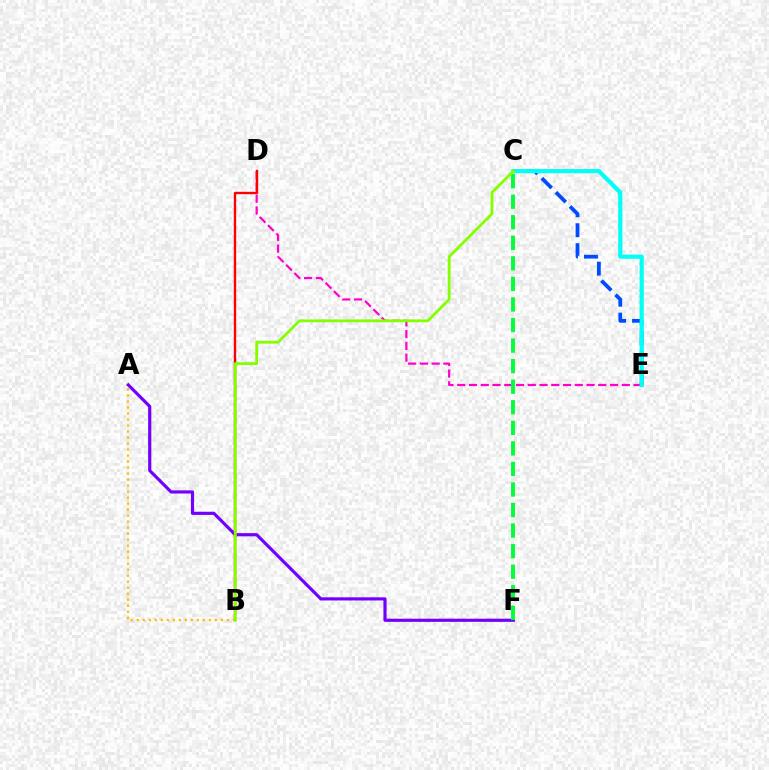{('C', 'E'): [{'color': '#004bff', 'line_style': 'dashed', 'thickness': 2.71}, {'color': '#00fff6', 'line_style': 'solid', 'thickness': 2.99}], ('D', 'E'): [{'color': '#ff00cf', 'line_style': 'dashed', 'thickness': 1.6}], ('A', 'F'): [{'color': '#7200ff', 'line_style': 'solid', 'thickness': 2.28}], ('B', 'D'): [{'color': '#ff0000', 'line_style': 'solid', 'thickness': 1.71}], ('A', 'B'): [{'color': '#ffbd00', 'line_style': 'dotted', 'thickness': 1.63}], ('C', 'F'): [{'color': '#00ff39', 'line_style': 'dashed', 'thickness': 2.79}], ('B', 'C'): [{'color': '#84ff00', 'line_style': 'solid', 'thickness': 2.02}]}